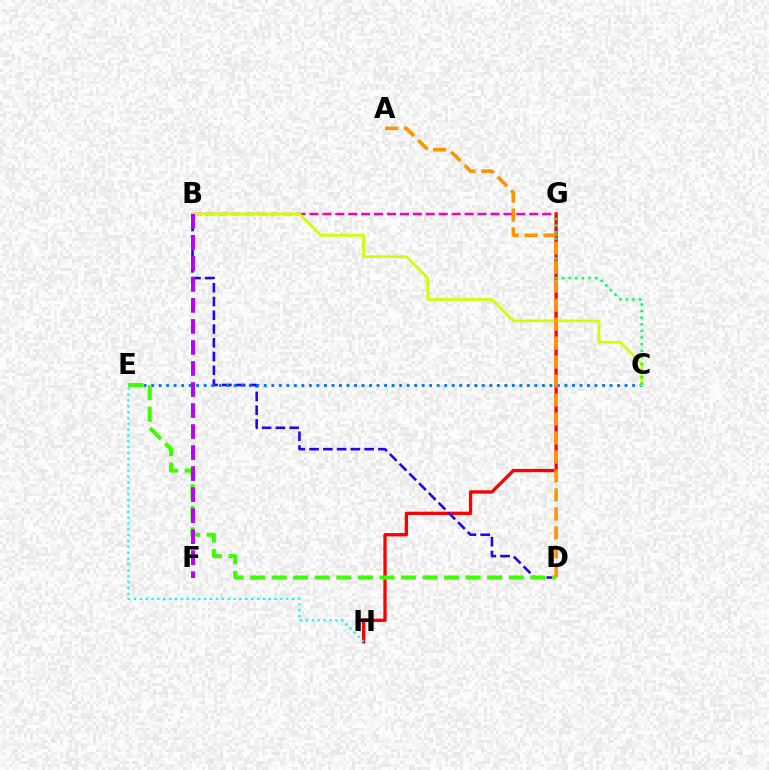{('G', 'H'): [{'color': '#ff0000', 'line_style': 'solid', 'thickness': 2.39}], ('B', 'D'): [{'color': '#2500ff', 'line_style': 'dashed', 'thickness': 1.87}], ('E', 'H'): [{'color': '#00fff6', 'line_style': 'dotted', 'thickness': 1.59}], ('B', 'G'): [{'color': '#ff00ac', 'line_style': 'dashed', 'thickness': 1.76}], ('C', 'E'): [{'color': '#0074ff', 'line_style': 'dotted', 'thickness': 2.04}], ('B', 'C'): [{'color': '#d1ff00', 'line_style': 'solid', 'thickness': 1.96}], ('D', 'E'): [{'color': '#3dff00', 'line_style': 'dashed', 'thickness': 2.93}], ('B', 'F'): [{'color': '#b900ff', 'line_style': 'dashed', 'thickness': 2.86}], ('C', 'G'): [{'color': '#00ff5c', 'line_style': 'dotted', 'thickness': 1.8}], ('A', 'D'): [{'color': '#ff9400', 'line_style': 'dashed', 'thickness': 2.58}]}